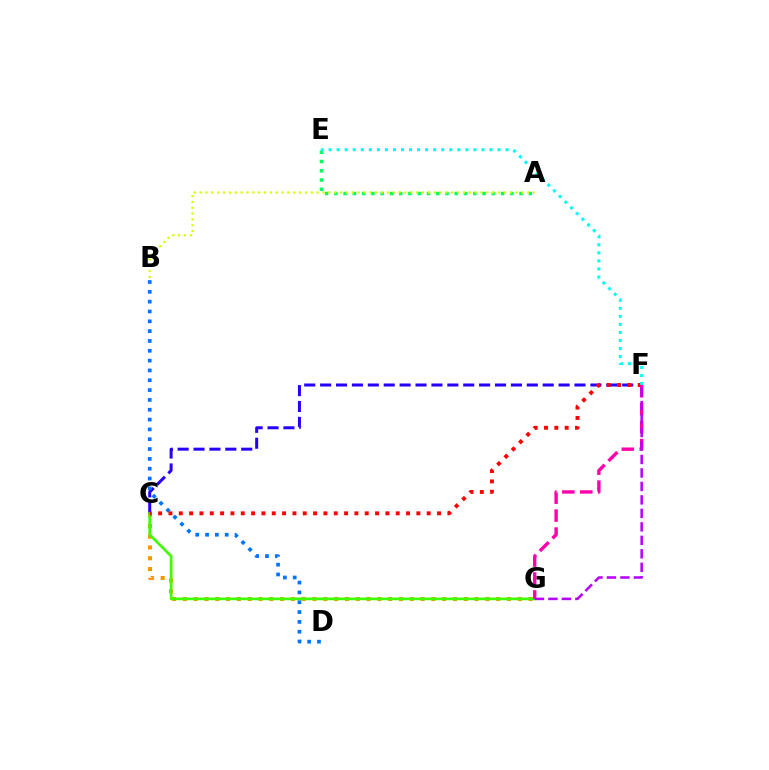{('A', 'E'): [{'color': '#00ff5c', 'line_style': 'dotted', 'thickness': 2.52}], ('C', 'G'): [{'color': '#ff9400', 'line_style': 'dotted', 'thickness': 2.94}, {'color': '#3dff00', 'line_style': 'solid', 'thickness': 1.95}], ('C', 'F'): [{'color': '#2500ff', 'line_style': 'dashed', 'thickness': 2.16}, {'color': '#ff0000', 'line_style': 'dotted', 'thickness': 2.81}], ('B', 'D'): [{'color': '#0074ff', 'line_style': 'dotted', 'thickness': 2.67}], ('F', 'G'): [{'color': '#ff00ac', 'line_style': 'dashed', 'thickness': 2.44}, {'color': '#b900ff', 'line_style': 'dashed', 'thickness': 1.83}], ('E', 'F'): [{'color': '#00fff6', 'line_style': 'dotted', 'thickness': 2.19}], ('A', 'B'): [{'color': '#d1ff00', 'line_style': 'dotted', 'thickness': 1.59}]}